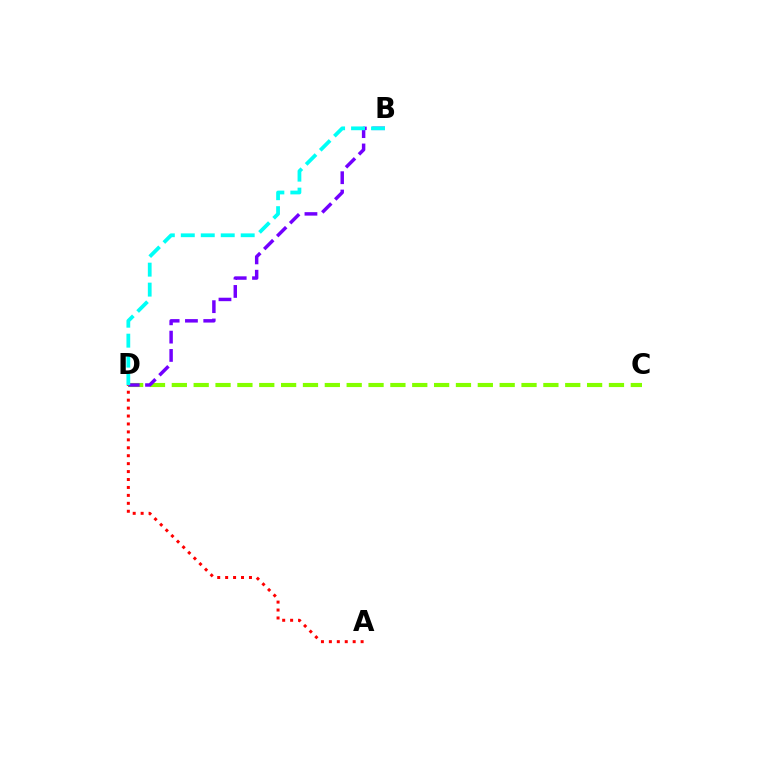{('A', 'D'): [{'color': '#ff0000', 'line_style': 'dotted', 'thickness': 2.16}], ('C', 'D'): [{'color': '#84ff00', 'line_style': 'dashed', 'thickness': 2.97}], ('B', 'D'): [{'color': '#7200ff', 'line_style': 'dashed', 'thickness': 2.49}, {'color': '#00fff6', 'line_style': 'dashed', 'thickness': 2.71}]}